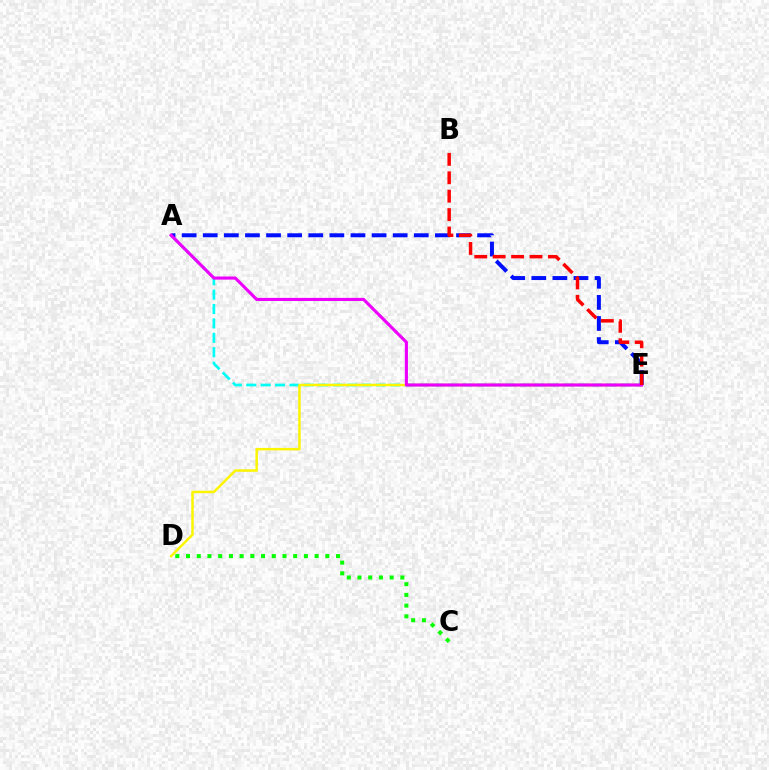{('A', 'E'): [{'color': '#00fff6', 'line_style': 'dashed', 'thickness': 1.96}, {'color': '#0010ff', 'line_style': 'dashed', 'thickness': 2.87}, {'color': '#ee00ff', 'line_style': 'solid', 'thickness': 2.25}], ('C', 'D'): [{'color': '#08ff00', 'line_style': 'dotted', 'thickness': 2.91}], ('D', 'E'): [{'color': '#fcf500', 'line_style': 'solid', 'thickness': 1.79}], ('B', 'E'): [{'color': '#ff0000', 'line_style': 'dashed', 'thickness': 2.5}]}